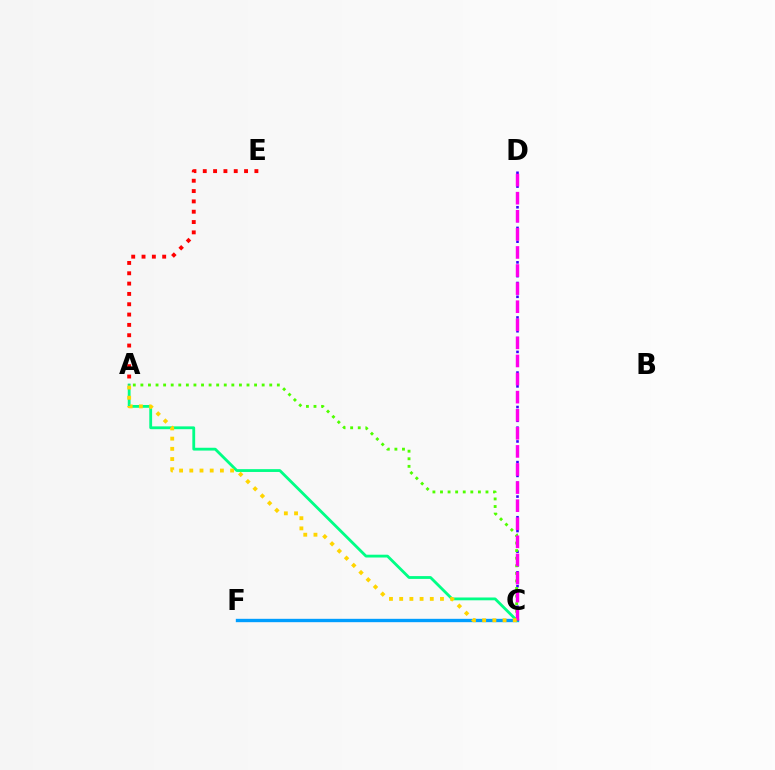{('C', 'F'): [{'color': '#009eff', 'line_style': 'solid', 'thickness': 2.42}], ('A', 'C'): [{'color': '#00ff86', 'line_style': 'solid', 'thickness': 2.02}, {'color': '#4fff00', 'line_style': 'dotted', 'thickness': 2.06}, {'color': '#ffd500', 'line_style': 'dotted', 'thickness': 2.77}], ('C', 'D'): [{'color': '#3700ff', 'line_style': 'dotted', 'thickness': 1.87}, {'color': '#ff00ed', 'line_style': 'dashed', 'thickness': 2.46}], ('A', 'E'): [{'color': '#ff0000', 'line_style': 'dotted', 'thickness': 2.81}]}